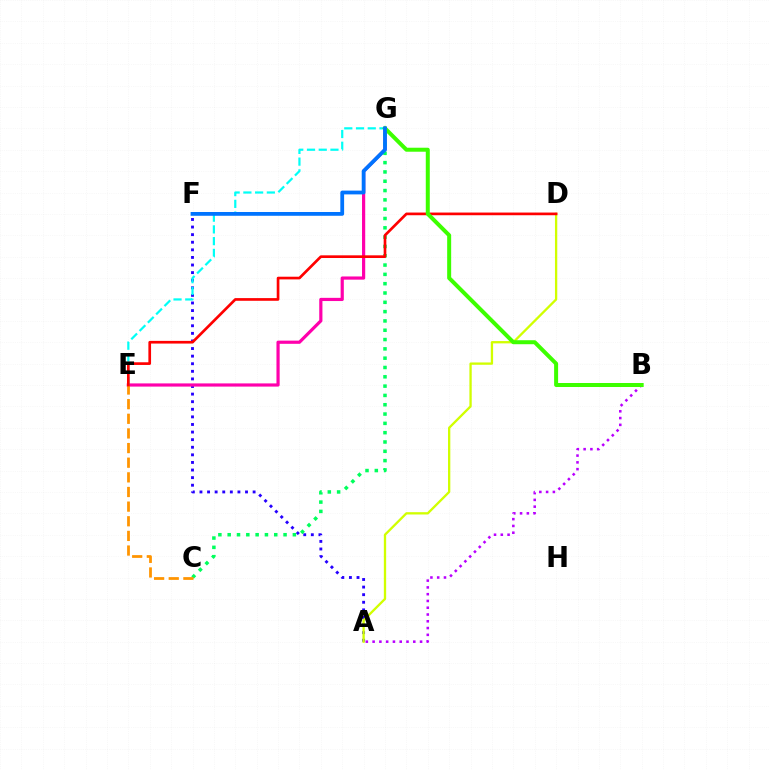{('A', 'F'): [{'color': '#2500ff', 'line_style': 'dotted', 'thickness': 2.06}], ('E', 'G'): [{'color': '#ff00ac', 'line_style': 'solid', 'thickness': 2.3}, {'color': '#00fff6', 'line_style': 'dashed', 'thickness': 1.59}], ('C', 'G'): [{'color': '#00ff5c', 'line_style': 'dotted', 'thickness': 2.53}], ('C', 'E'): [{'color': '#ff9400', 'line_style': 'dashed', 'thickness': 1.99}], ('A', 'D'): [{'color': '#d1ff00', 'line_style': 'solid', 'thickness': 1.66}], ('A', 'B'): [{'color': '#b900ff', 'line_style': 'dotted', 'thickness': 1.84}], ('D', 'E'): [{'color': '#ff0000', 'line_style': 'solid', 'thickness': 1.93}], ('B', 'G'): [{'color': '#3dff00', 'line_style': 'solid', 'thickness': 2.87}], ('F', 'G'): [{'color': '#0074ff', 'line_style': 'solid', 'thickness': 2.72}]}